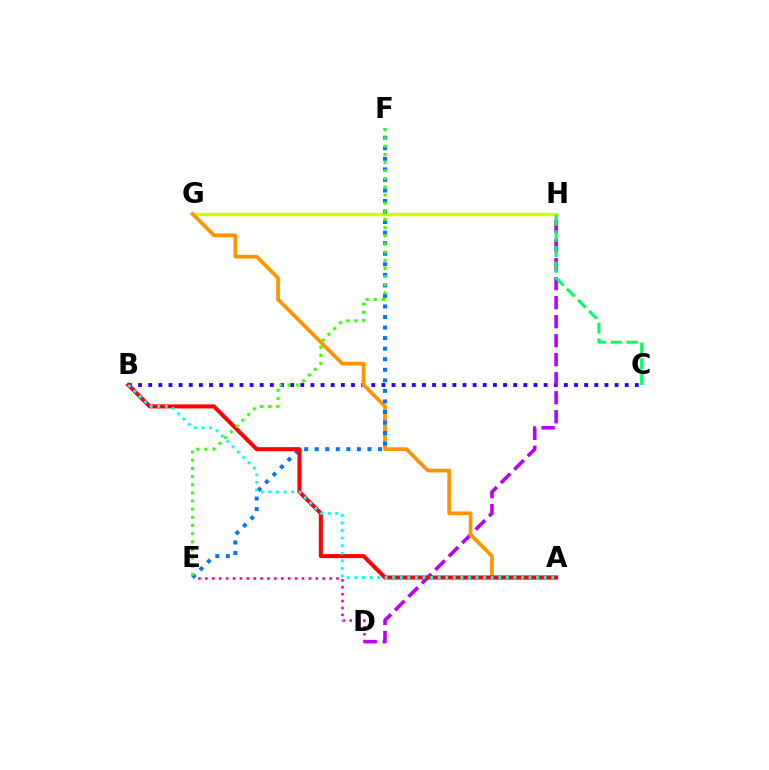{('B', 'C'): [{'color': '#2500ff', 'line_style': 'dotted', 'thickness': 2.75}], ('D', 'H'): [{'color': '#b900ff', 'line_style': 'dashed', 'thickness': 2.58}], ('G', 'H'): [{'color': '#d1ff00', 'line_style': 'solid', 'thickness': 2.4}], ('A', 'G'): [{'color': '#ff9400', 'line_style': 'solid', 'thickness': 2.68}], ('C', 'H'): [{'color': '#00ff5c', 'line_style': 'dashed', 'thickness': 2.13}], ('D', 'E'): [{'color': '#ff00ac', 'line_style': 'dotted', 'thickness': 1.87}], ('E', 'F'): [{'color': '#0074ff', 'line_style': 'dotted', 'thickness': 2.87}, {'color': '#3dff00', 'line_style': 'dotted', 'thickness': 2.21}], ('A', 'B'): [{'color': '#ff0000', 'line_style': 'solid', 'thickness': 2.89}, {'color': '#00fff6', 'line_style': 'dotted', 'thickness': 2.06}]}